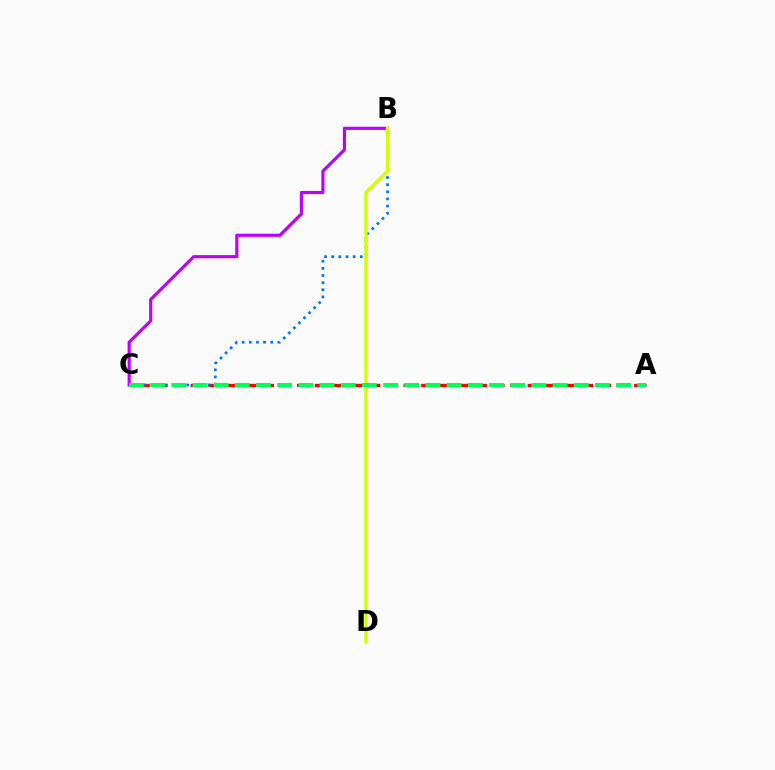{('A', 'C'): [{'color': '#ff0000', 'line_style': 'dashed', 'thickness': 2.41}, {'color': '#00ff5c', 'line_style': 'dashed', 'thickness': 2.88}], ('B', 'C'): [{'color': '#b900ff', 'line_style': 'solid', 'thickness': 2.26}, {'color': '#0074ff', 'line_style': 'dotted', 'thickness': 1.94}], ('B', 'D'): [{'color': '#d1ff00', 'line_style': 'solid', 'thickness': 2.42}]}